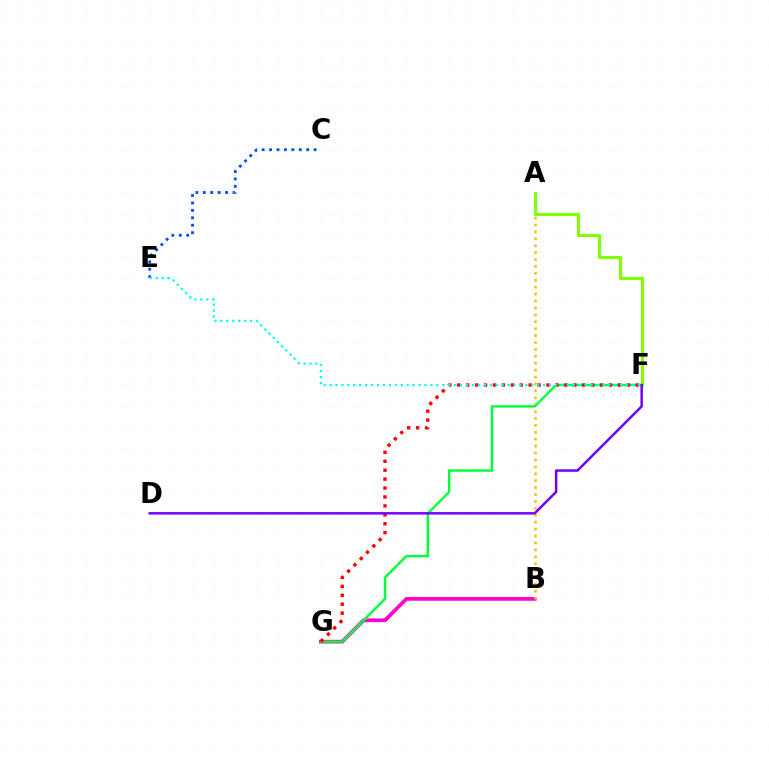{('C', 'E'): [{'color': '#004bff', 'line_style': 'dotted', 'thickness': 2.02}], ('B', 'G'): [{'color': '#ff00cf', 'line_style': 'solid', 'thickness': 2.68}], ('A', 'B'): [{'color': '#ffbd00', 'line_style': 'dotted', 'thickness': 1.88}], ('F', 'G'): [{'color': '#00ff39', 'line_style': 'solid', 'thickness': 1.75}, {'color': '#ff0000', 'line_style': 'dotted', 'thickness': 2.43}], ('A', 'F'): [{'color': '#84ff00', 'line_style': 'solid', 'thickness': 2.24}], ('D', 'F'): [{'color': '#7200ff', 'line_style': 'solid', 'thickness': 1.79}], ('E', 'F'): [{'color': '#00fff6', 'line_style': 'dotted', 'thickness': 1.61}]}